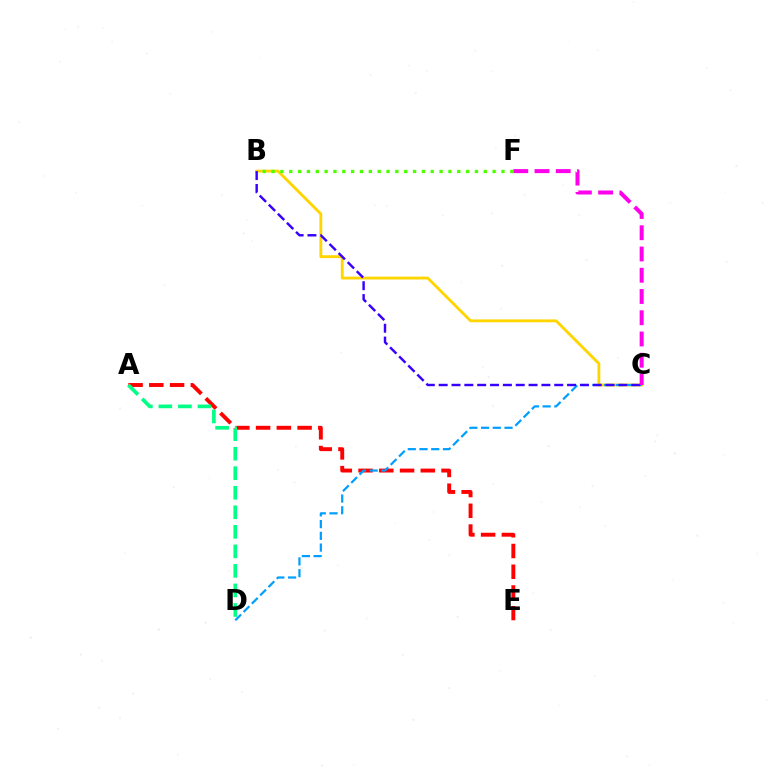{('A', 'E'): [{'color': '#ff0000', 'line_style': 'dashed', 'thickness': 2.82}], ('B', 'C'): [{'color': '#ffd500', 'line_style': 'solid', 'thickness': 2.05}, {'color': '#3700ff', 'line_style': 'dashed', 'thickness': 1.74}], ('C', 'D'): [{'color': '#009eff', 'line_style': 'dashed', 'thickness': 1.59}], ('A', 'D'): [{'color': '#00ff86', 'line_style': 'dashed', 'thickness': 2.65}], ('C', 'F'): [{'color': '#ff00ed', 'line_style': 'dashed', 'thickness': 2.89}], ('B', 'F'): [{'color': '#4fff00', 'line_style': 'dotted', 'thickness': 2.4}]}